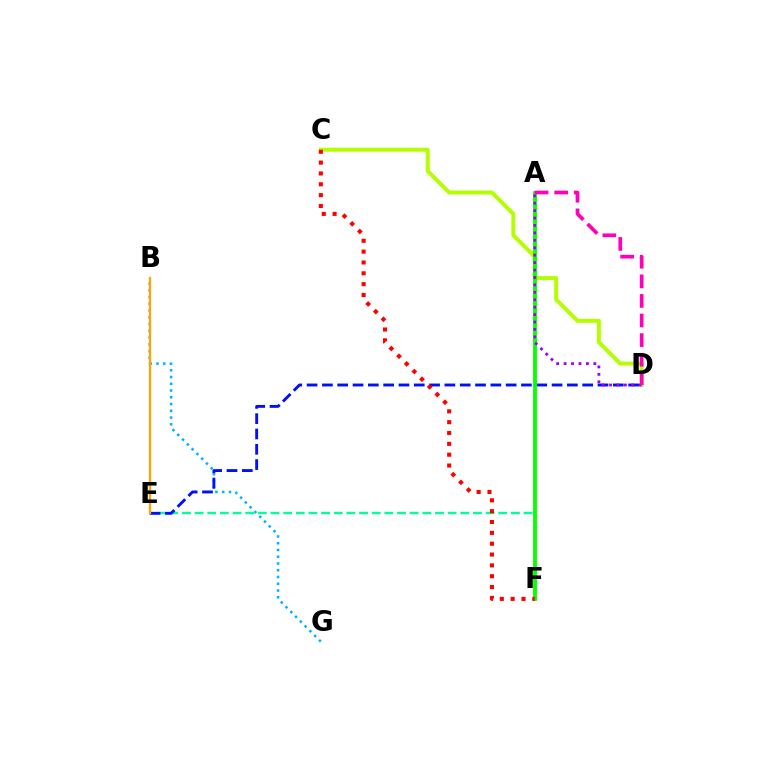{('B', 'G'): [{'color': '#00b5ff', 'line_style': 'dotted', 'thickness': 1.84}], ('E', 'F'): [{'color': '#00ff9d', 'line_style': 'dashed', 'thickness': 1.72}], ('C', 'D'): [{'color': '#b3ff00', 'line_style': 'solid', 'thickness': 2.85}], ('D', 'E'): [{'color': '#0010ff', 'line_style': 'dashed', 'thickness': 2.08}], ('A', 'F'): [{'color': '#08ff00', 'line_style': 'solid', 'thickness': 2.77}], ('A', 'D'): [{'color': '#9b00ff', 'line_style': 'dotted', 'thickness': 2.02}, {'color': '#ff00bd', 'line_style': 'dashed', 'thickness': 2.66}], ('B', 'E'): [{'color': '#ffa500', 'line_style': 'solid', 'thickness': 1.66}], ('C', 'F'): [{'color': '#ff0000', 'line_style': 'dotted', 'thickness': 2.95}]}